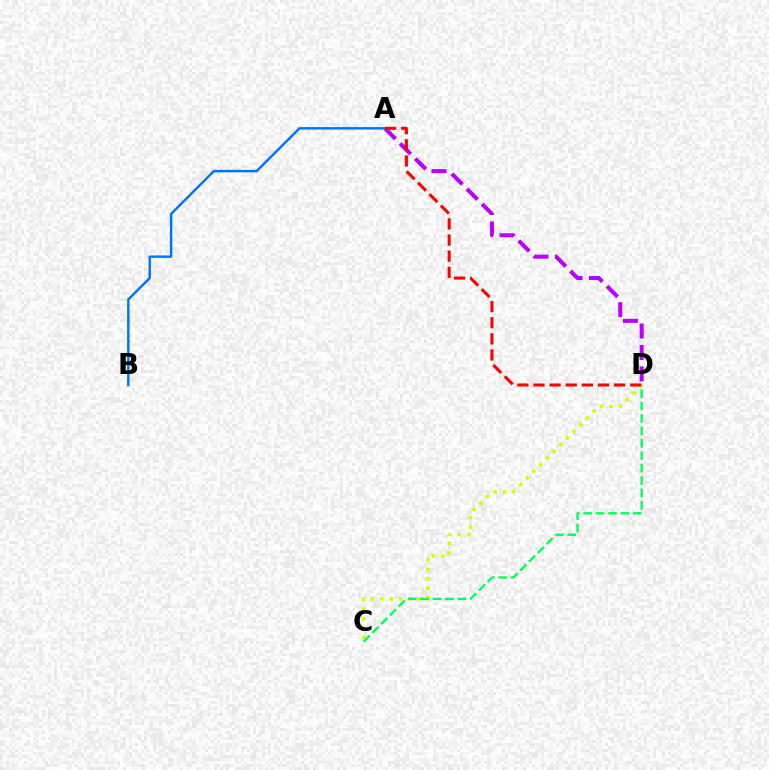{('C', 'D'): [{'color': '#d1ff00', 'line_style': 'dotted', 'thickness': 2.57}, {'color': '#00ff5c', 'line_style': 'dashed', 'thickness': 1.69}], ('A', 'D'): [{'color': '#b900ff', 'line_style': 'dashed', 'thickness': 2.91}, {'color': '#ff0000', 'line_style': 'dashed', 'thickness': 2.19}], ('A', 'B'): [{'color': '#0074ff', 'line_style': 'solid', 'thickness': 1.77}]}